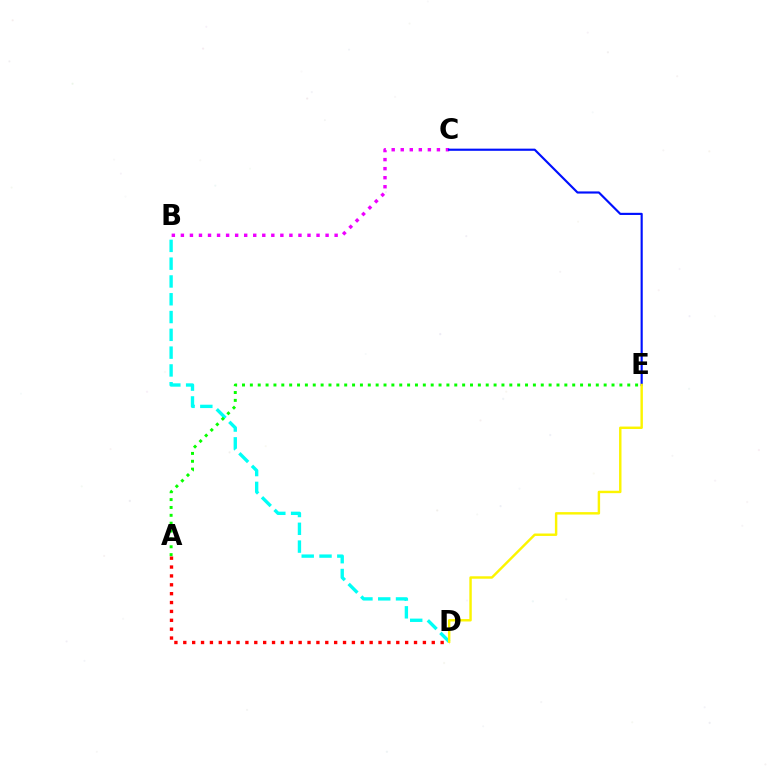{('B', 'D'): [{'color': '#00fff6', 'line_style': 'dashed', 'thickness': 2.42}], ('B', 'C'): [{'color': '#ee00ff', 'line_style': 'dotted', 'thickness': 2.46}], ('A', 'E'): [{'color': '#08ff00', 'line_style': 'dotted', 'thickness': 2.14}], ('A', 'D'): [{'color': '#ff0000', 'line_style': 'dotted', 'thickness': 2.41}], ('C', 'E'): [{'color': '#0010ff', 'line_style': 'solid', 'thickness': 1.55}], ('D', 'E'): [{'color': '#fcf500', 'line_style': 'solid', 'thickness': 1.75}]}